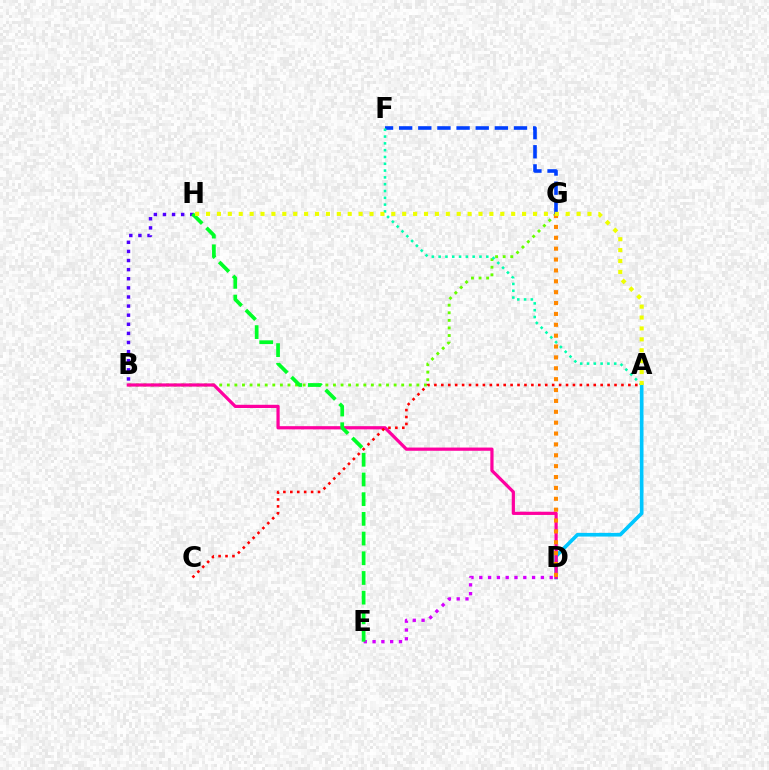{('A', 'D'): [{'color': '#00c7ff', 'line_style': 'solid', 'thickness': 2.63}], ('B', 'G'): [{'color': '#66ff00', 'line_style': 'dotted', 'thickness': 2.06}], ('B', 'H'): [{'color': '#4f00ff', 'line_style': 'dotted', 'thickness': 2.47}], ('F', 'G'): [{'color': '#003fff', 'line_style': 'dashed', 'thickness': 2.6}], ('B', 'D'): [{'color': '#ff00a0', 'line_style': 'solid', 'thickness': 2.31}], ('A', 'C'): [{'color': '#ff0000', 'line_style': 'dotted', 'thickness': 1.88}], ('D', 'E'): [{'color': '#d600ff', 'line_style': 'dotted', 'thickness': 2.39}], ('E', 'H'): [{'color': '#00ff27', 'line_style': 'dashed', 'thickness': 2.68}], ('D', 'G'): [{'color': '#ff8800', 'line_style': 'dotted', 'thickness': 2.95}], ('A', 'F'): [{'color': '#00ffaf', 'line_style': 'dotted', 'thickness': 1.85}], ('A', 'H'): [{'color': '#eeff00', 'line_style': 'dotted', 'thickness': 2.96}]}